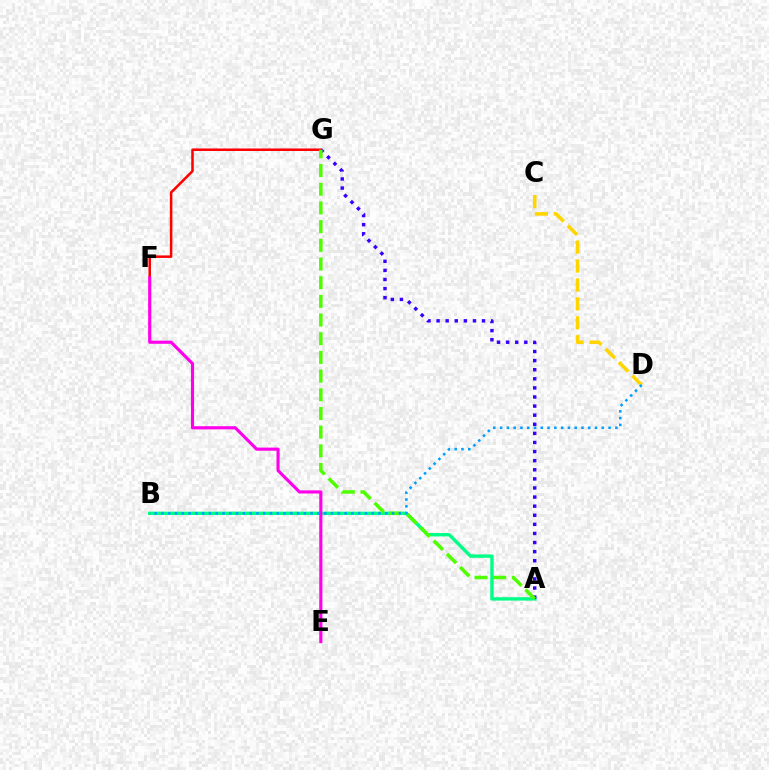{('F', 'G'): [{'color': '#ff0000', 'line_style': 'solid', 'thickness': 1.82}], ('A', 'B'): [{'color': '#00ff86', 'line_style': 'solid', 'thickness': 2.44}], ('E', 'F'): [{'color': '#ff00ed', 'line_style': 'solid', 'thickness': 2.26}], ('C', 'D'): [{'color': '#ffd500', 'line_style': 'dashed', 'thickness': 2.57}], ('A', 'G'): [{'color': '#3700ff', 'line_style': 'dotted', 'thickness': 2.47}, {'color': '#4fff00', 'line_style': 'dashed', 'thickness': 2.54}], ('B', 'D'): [{'color': '#009eff', 'line_style': 'dotted', 'thickness': 1.84}]}